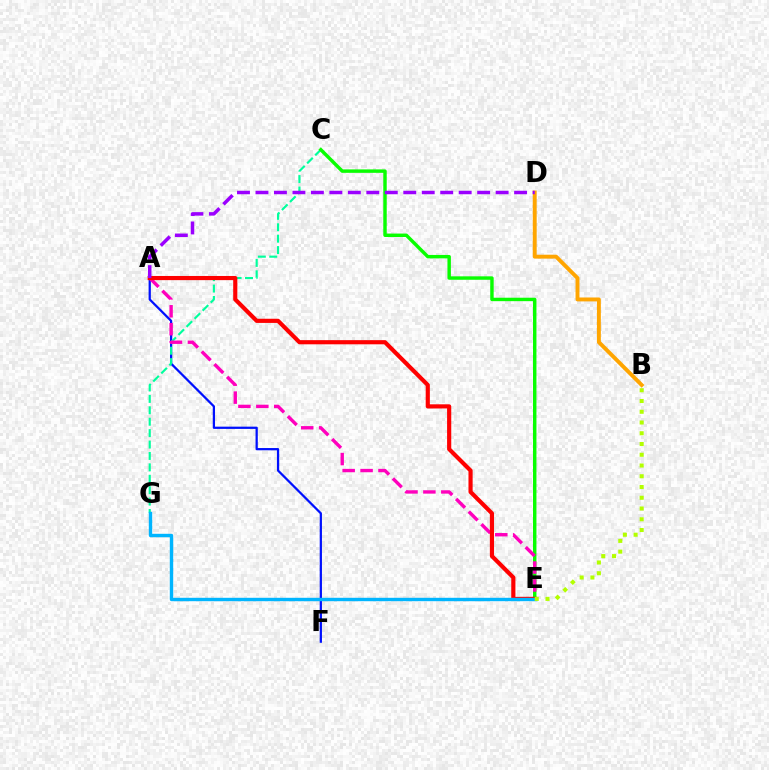{('A', 'F'): [{'color': '#0010ff', 'line_style': 'solid', 'thickness': 1.62}], ('C', 'G'): [{'color': '#00ff9d', 'line_style': 'dashed', 'thickness': 1.55}], ('C', 'E'): [{'color': '#08ff00', 'line_style': 'solid', 'thickness': 2.48}], ('B', 'D'): [{'color': '#ffa500', 'line_style': 'solid', 'thickness': 2.82}], ('A', 'E'): [{'color': '#ff00bd', 'line_style': 'dashed', 'thickness': 2.43}, {'color': '#ff0000', 'line_style': 'solid', 'thickness': 2.99}], ('A', 'D'): [{'color': '#9b00ff', 'line_style': 'dashed', 'thickness': 2.51}], ('E', 'G'): [{'color': '#00b5ff', 'line_style': 'solid', 'thickness': 2.44}], ('B', 'E'): [{'color': '#b3ff00', 'line_style': 'dotted', 'thickness': 2.92}]}